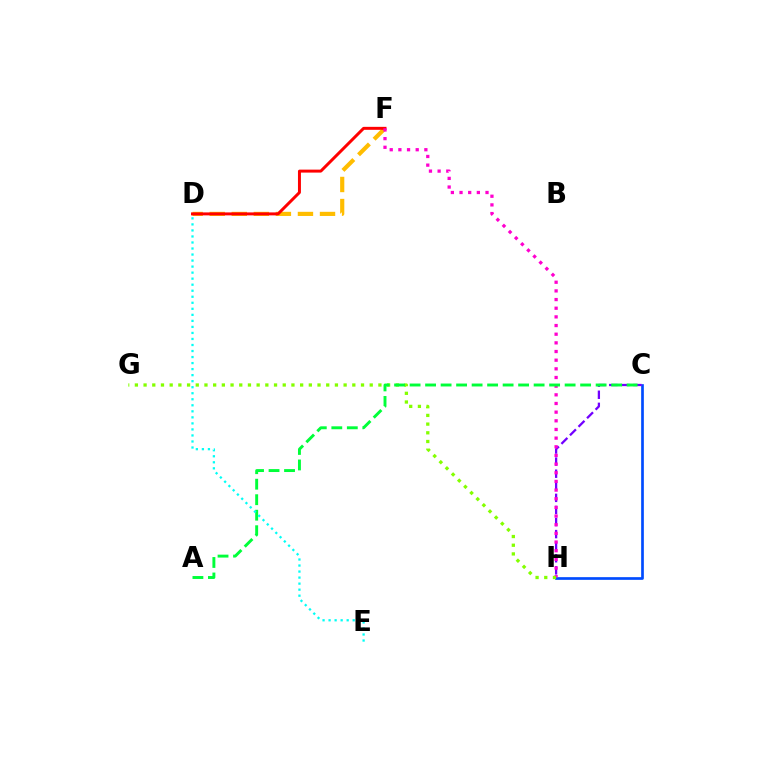{('D', 'F'): [{'color': '#ffbd00', 'line_style': 'dashed', 'thickness': 3.0}, {'color': '#ff0000', 'line_style': 'solid', 'thickness': 2.14}], ('C', 'H'): [{'color': '#004bff', 'line_style': 'solid', 'thickness': 1.93}, {'color': '#7200ff', 'line_style': 'dashed', 'thickness': 1.64}], ('F', 'H'): [{'color': '#ff00cf', 'line_style': 'dotted', 'thickness': 2.35}], ('G', 'H'): [{'color': '#84ff00', 'line_style': 'dotted', 'thickness': 2.36}], ('A', 'C'): [{'color': '#00ff39', 'line_style': 'dashed', 'thickness': 2.11}], ('D', 'E'): [{'color': '#00fff6', 'line_style': 'dotted', 'thickness': 1.64}]}